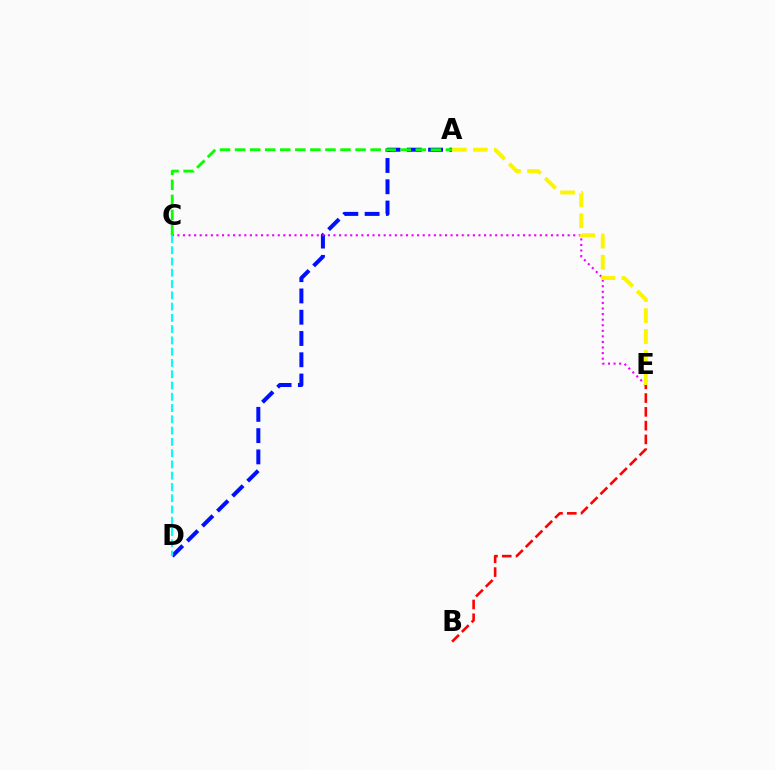{('A', 'D'): [{'color': '#0010ff', 'line_style': 'dashed', 'thickness': 2.89}], ('C', 'E'): [{'color': '#ee00ff', 'line_style': 'dotted', 'thickness': 1.51}], ('A', 'E'): [{'color': '#fcf500', 'line_style': 'dashed', 'thickness': 2.85}], ('B', 'E'): [{'color': '#ff0000', 'line_style': 'dashed', 'thickness': 1.87}], ('C', 'D'): [{'color': '#00fff6', 'line_style': 'dashed', 'thickness': 1.53}], ('A', 'C'): [{'color': '#08ff00', 'line_style': 'dashed', 'thickness': 2.05}]}